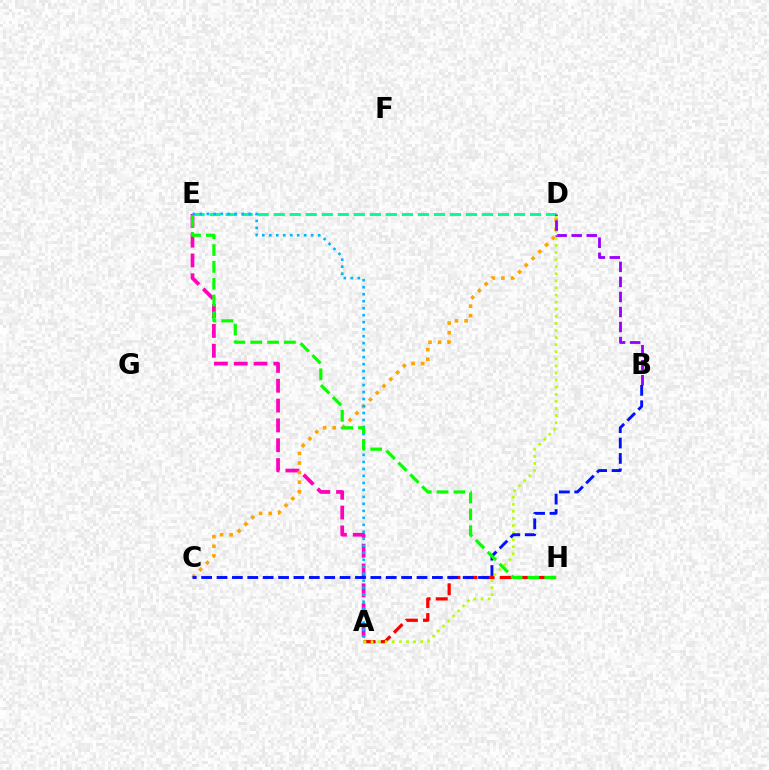{('A', 'E'): [{'color': '#ff00bd', 'line_style': 'dashed', 'thickness': 2.69}, {'color': '#00b5ff', 'line_style': 'dotted', 'thickness': 1.9}], ('C', 'D'): [{'color': '#ffa500', 'line_style': 'dotted', 'thickness': 2.6}], ('D', 'E'): [{'color': '#00ff9d', 'line_style': 'dashed', 'thickness': 2.18}], ('A', 'H'): [{'color': '#ff0000', 'line_style': 'dashed', 'thickness': 2.32}], ('A', 'D'): [{'color': '#b3ff00', 'line_style': 'dotted', 'thickness': 1.93}], ('B', 'D'): [{'color': '#9b00ff', 'line_style': 'dashed', 'thickness': 2.04}], ('B', 'C'): [{'color': '#0010ff', 'line_style': 'dashed', 'thickness': 2.09}], ('E', 'H'): [{'color': '#08ff00', 'line_style': 'dashed', 'thickness': 2.28}]}